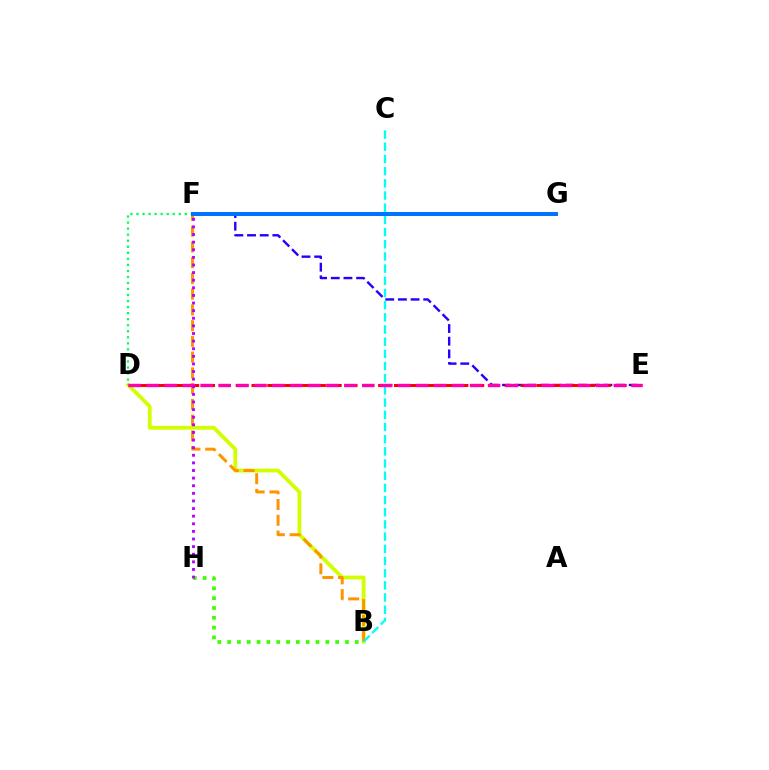{('E', 'F'): [{'color': '#2500ff', 'line_style': 'dashed', 'thickness': 1.72}], ('B', 'D'): [{'color': '#d1ff00', 'line_style': 'solid', 'thickness': 2.75}], ('D', 'E'): [{'color': '#ff0000', 'line_style': 'dashed', 'thickness': 2.15}, {'color': '#ff00ac', 'line_style': 'dashed', 'thickness': 2.44}], ('B', 'F'): [{'color': '#ff9400', 'line_style': 'dashed', 'thickness': 2.14}], ('B', 'C'): [{'color': '#00fff6', 'line_style': 'dashed', 'thickness': 1.66}], ('D', 'F'): [{'color': '#00ff5c', 'line_style': 'dotted', 'thickness': 1.64}], ('B', 'H'): [{'color': '#3dff00', 'line_style': 'dotted', 'thickness': 2.67}], ('F', 'G'): [{'color': '#0074ff', 'line_style': 'solid', 'thickness': 2.88}], ('F', 'H'): [{'color': '#b900ff', 'line_style': 'dotted', 'thickness': 2.07}]}